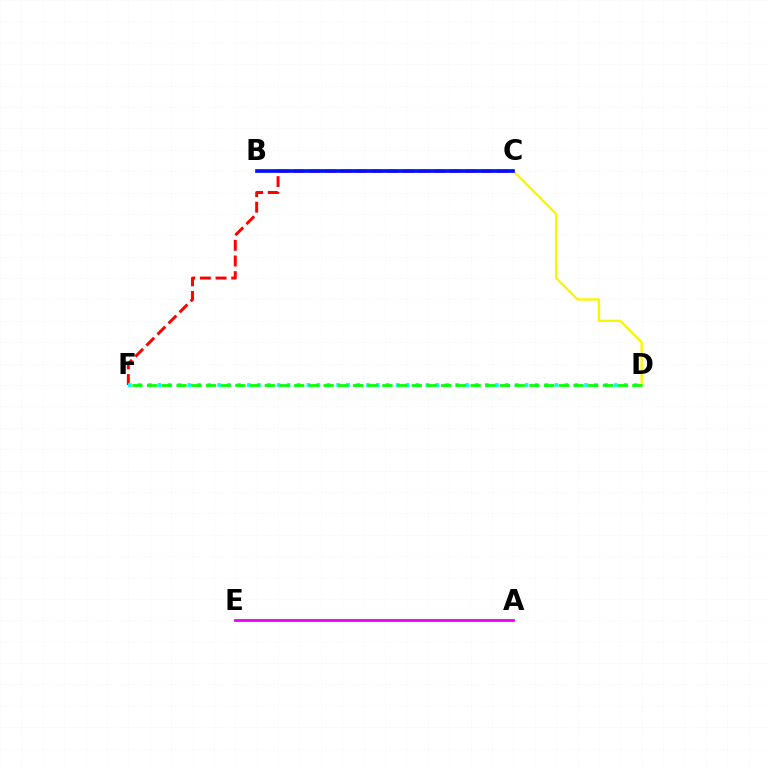{('C', 'F'): [{'color': '#ff0000', 'line_style': 'dashed', 'thickness': 2.13}], ('D', 'F'): [{'color': '#00fff6', 'line_style': 'dotted', 'thickness': 2.69}, {'color': '#08ff00', 'line_style': 'dashed', 'thickness': 2.0}], ('C', 'D'): [{'color': '#fcf500', 'line_style': 'solid', 'thickness': 1.7}], ('A', 'E'): [{'color': '#ee00ff', 'line_style': 'solid', 'thickness': 2.04}], ('B', 'C'): [{'color': '#0010ff', 'line_style': 'solid', 'thickness': 2.65}]}